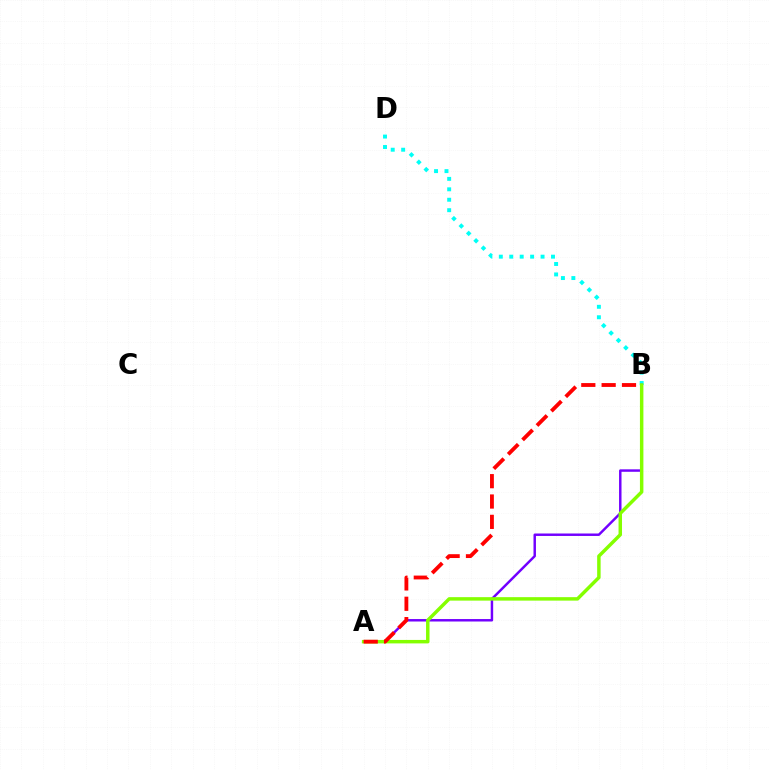{('B', 'D'): [{'color': '#00fff6', 'line_style': 'dotted', 'thickness': 2.84}], ('A', 'B'): [{'color': '#7200ff', 'line_style': 'solid', 'thickness': 1.77}, {'color': '#84ff00', 'line_style': 'solid', 'thickness': 2.5}, {'color': '#ff0000', 'line_style': 'dashed', 'thickness': 2.76}]}